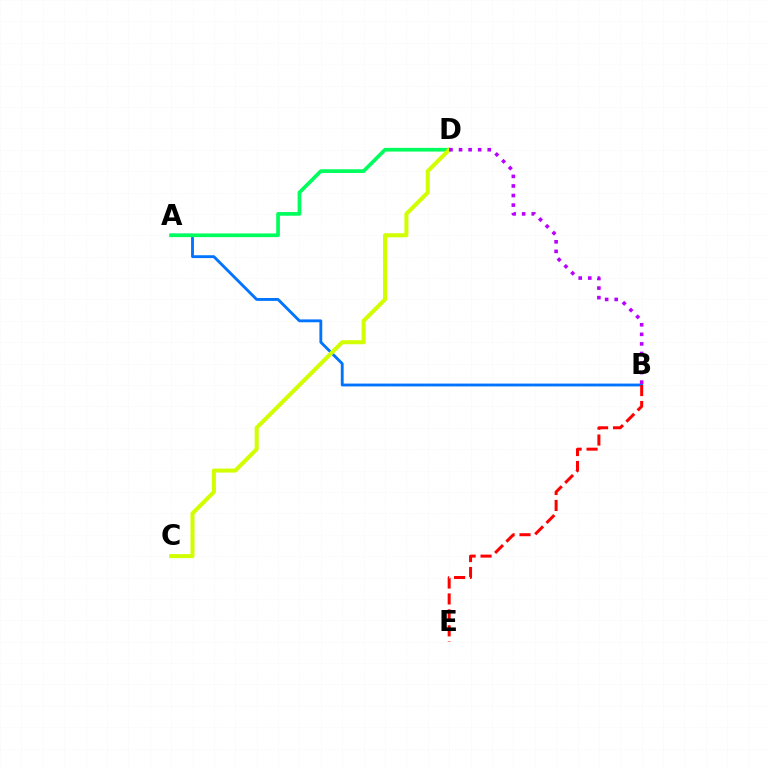{('A', 'B'): [{'color': '#0074ff', 'line_style': 'solid', 'thickness': 2.05}], ('A', 'D'): [{'color': '#00ff5c', 'line_style': 'solid', 'thickness': 2.66}], ('B', 'E'): [{'color': '#ff0000', 'line_style': 'dashed', 'thickness': 2.17}], ('C', 'D'): [{'color': '#d1ff00', 'line_style': 'solid', 'thickness': 2.91}], ('B', 'D'): [{'color': '#b900ff', 'line_style': 'dotted', 'thickness': 2.6}]}